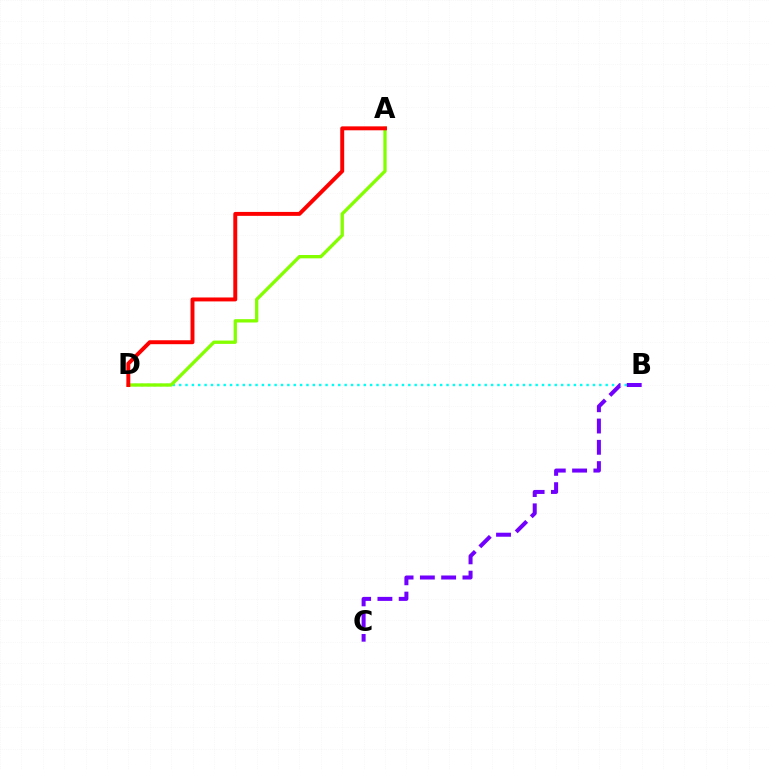{('B', 'D'): [{'color': '#00fff6', 'line_style': 'dotted', 'thickness': 1.73}], ('A', 'D'): [{'color': '#84ff00', 'line_style': 'solid', 'thickness': 2.4}, {'color': '#ff0000', 'line_style': 'solid', 'thickness': 2.84}], ('B', 'C'): [{'color': '#7200ff', 'line_style': 'dashed', 'thickness': 2.89}]}